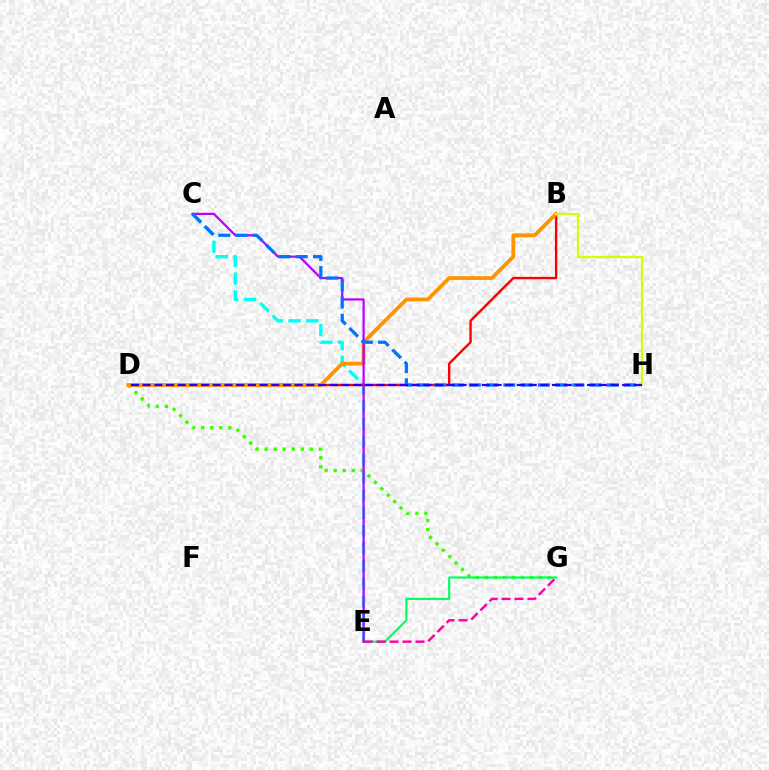{('D', 'G'): [{'color': '#3dff00', 'line_style': 'dotted', 'thickness': 2.46}], ('C', 'E'): [{'color': '#00fff6', 'line_style': 'dashed', 'thickness': 2.41}, {'color': '#b900ff', 'line_style': 'solid', 'thickness': 1.6}], ('B', 'D'): [{'color': '#ff0000', 'line_style': 'solid', 'thickness': 1.73}, {'color': '#ff9400', 'line_style': 'solid', 'thickness': 2.74}], ('E', 'G'): [{'color': '#00ff5c', 'line_style': 'solid', 'thickness': 1.55}, {'color': '#ff00ac', 'line_style': 'dashed', 'thickness': 1.76}], ('B', 'H'): [{'color': '#d1ff00', 'line_style': 'solid', 'thickness': 1.6}], ('C', 'H'): [{'color': '#0074ff', 'line_style': 'dashed', 'thickness': 2.35}], ('D', 'H'): [{'color': '#2500ff', 'line_style': 'dashed', 'thickness': 1.59}]}